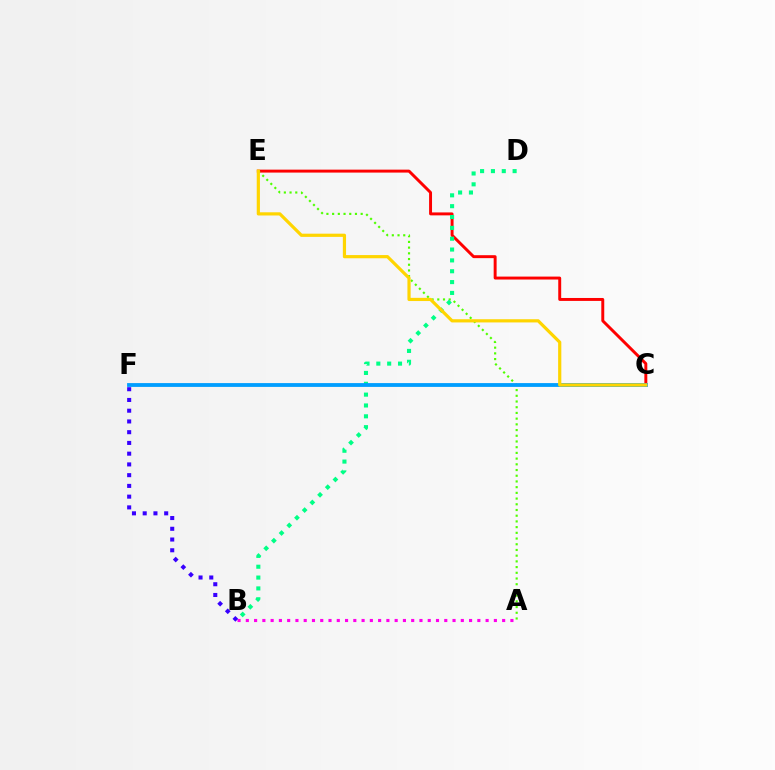{('C', 'E'): [{'color': '#ff0000', 'line_style': 'solid', 'thickness': 2.12}, {'color': '#ffd500', 'line_style': 'solid', 'thickness': 2.3}], ('A', 'B'): [{'color': '#ff00ed', 'line_style': 'dotted', 'thickness': 2.25}], ('A', 'E'): [{'color': '#4fff00', 'line_style': 'dotted', 'thickness': 1.55}], ('B', 'D'): [{'color': '#00ff86', 'line_style': 'dotted', 'thickness': 2.95}], ('C', 'F'): [{'color': '#009eff', 'line_style': 'solid', 'thickness': 2.74}], ('B', 'F'): [{'color': '#3700ff', 'line_style': 'dotted', 'thickness': 2.92}]}